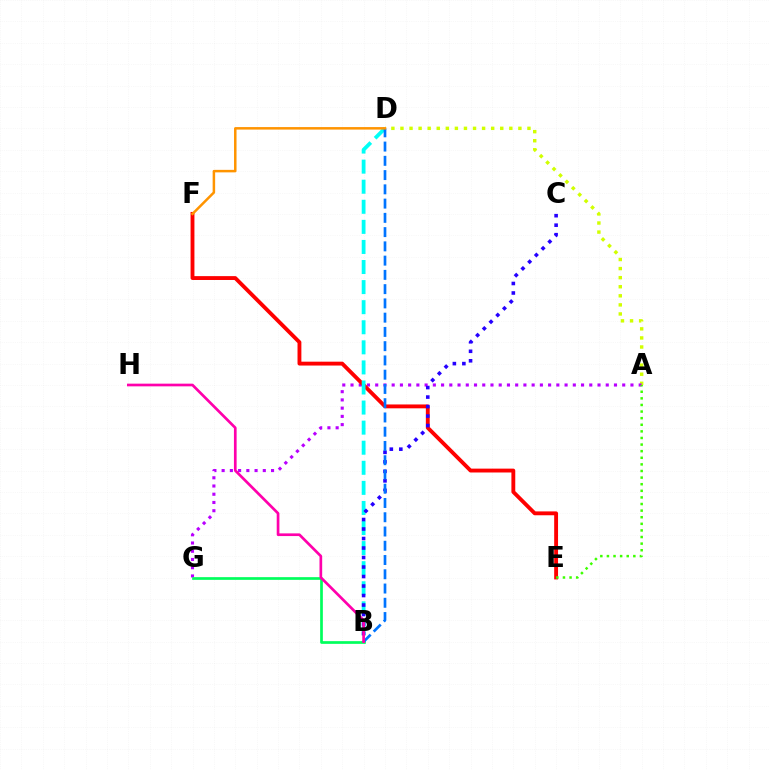{('A', 'D'): [{'color': '#d1ff00', 'line_style': 'dotted', 'thickness': 2.46}], ('A', 'G'): [{'color': '#b900ff', 'line_style': 'dotted', 'thickness': 2.24}], ('E', 'F'): [{'color': '#ff0000', 'line_style': 'solid', 'thickness': 2.78}], ('B', 'D'): [{'color': '#00fff6', 'line_style': 'dashed', 'thickness': 2.73}, {'color': '#0074ff', 'line_style': 'dashed', 'thickness': 1.94}], ('B', 'C'): [{'color': '#2500ff', 'line_style': 'dotted', 'thickness': 2.58}], ('B', 'G'): [{'color': '#00ff5c', 'line_style': 'solid', 'thickness': 1.94}], ('A', 'E'): [{'color': '#3dff00', 'line_style': 'dotted', 'thickness': 1.79}], ('B', 'H'): [{'color': '#ff00ac', 'line_style': 'solid', 'thickness': 1.94}], ('D', 'F'): [{'color': '#ff9400', 'line_style': 'solid', 'thickness': 1.8}]}